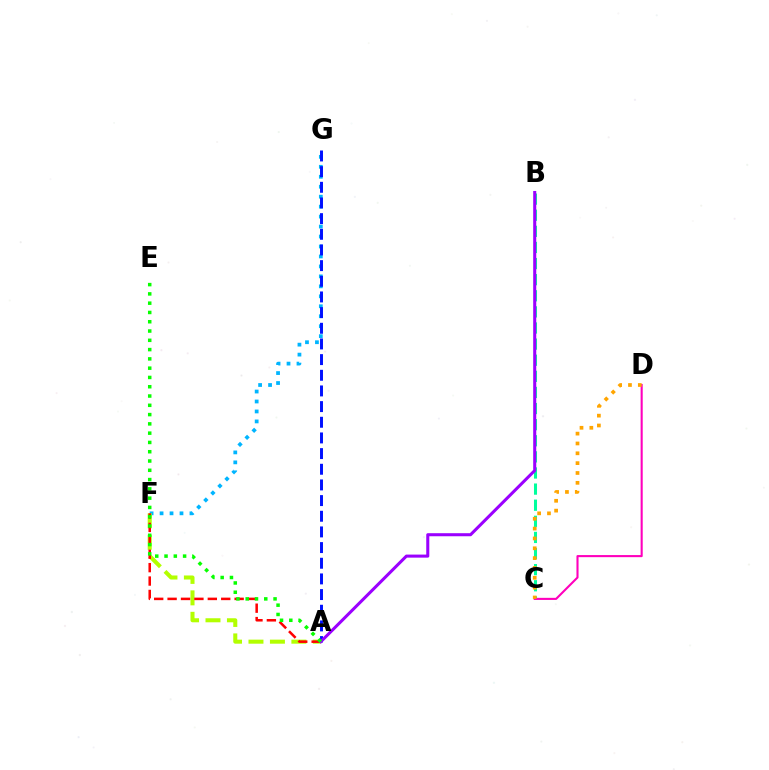{('B', 'C'): [{'color': '#00ff9d', 'line_style': 'dashed', 'thickness': 2.19}], ('C', 'D'): [{'color': '#ff00bd', 'line_style': 'solid', 'thickness': 1.51}, {'color': '#ffa500', 'line_style': 'dotted', 'thickness': 2.67}], ('F', 'G'): [{'color': '#00b5ff', 'line_style': 'dotted', 'thickness': 2.71}], ('A', 'F'): [{'color': '#b3ff00', 'line_style': 'dashed', 'thickness': 2.91}, {'color': '#ff0000', 'line_style': 'dashed', 'thickness': 1.82}], ('A', 'G'): [{'color': '#0010ff', 'line_style': 'dashed', 'thickness': 2.13}], ('A', 'B'): [{'color': '#9b00ff', 'line_style': 'solid', 'thickness': 2.2}], ('A', 'E'): [{'color': '#08ff00', 'line_style': 'dotted', 'thickness': 2.52}]}